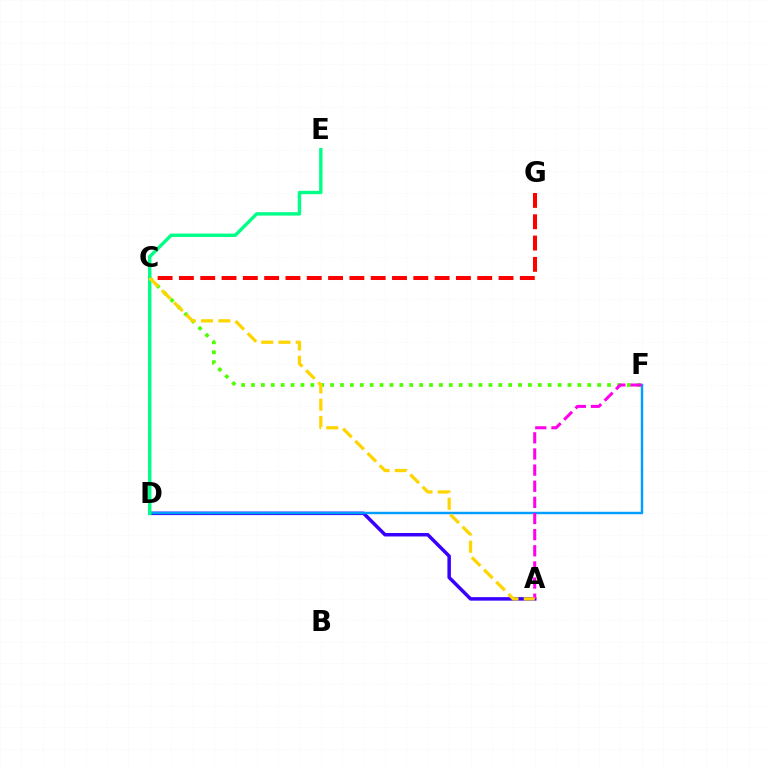{('C', 'G'): [{'color': '#ff0000', 'line_style': 'dashed', 'thickness': 2.89}], ('A', 'D'): [{'color': '#3700ff', 'line_style': 'solid', 'thickness': 2.51}], ('C', 'F'): [{'color': '#4fff00', 'line_style': 'dotted', 'thickness': 2.69}], ('D', 'F'): [{'color': '#009eff', 'line_style': 'solid', 'thickness': 1.76}], ('A', 'F'): [{'color': '#ff00ed', 'line_style': 'dashed', 'thickness': 2.19}], ('D', 'E'): [{'color': '#00ff86', 'line_style': 'solid', 'thickness': 2.44}], ('A', 'C'): [{'color': '#ffd500', 'line_style': 'dashed', 'thickness': 2.34}]}